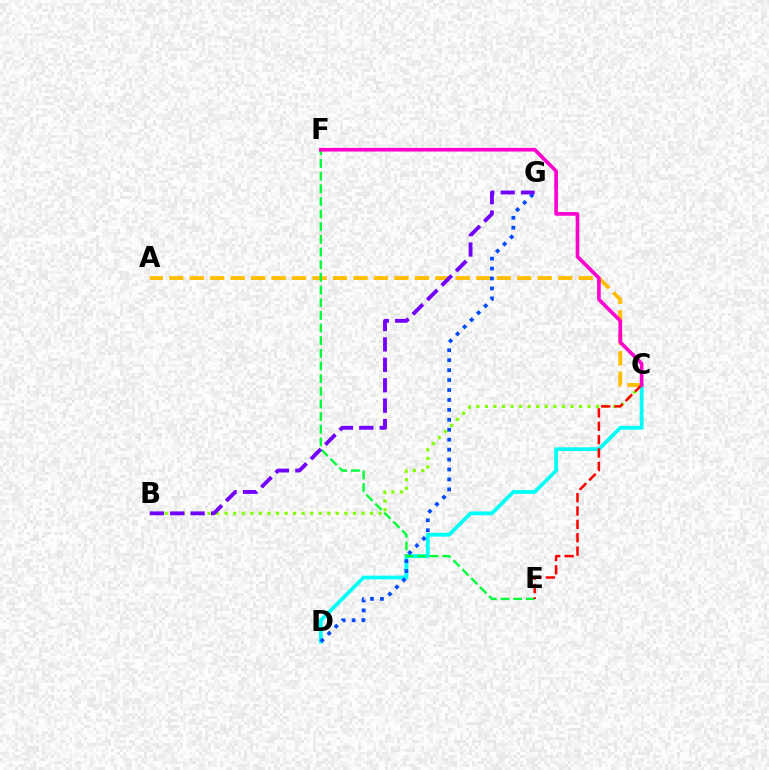{('B', 'C'): [{'color': '#84ff00', 'line_style': 'dotted', 'thickness': 2.32}], ('C', 'D'): [{'color': '#00fff6', 'line_style': 'solid', 'thickness': 2.73}], ('A', 'C'): [{'color': '#ffbd00', 'line_style': 'dashed', 'thickness': 2.78}], ('D', 'G'): [{'color': '#004bff', 'line_style': 'dotted', 'thickness': 2.7}], ('E', 'F'): [{'color': '#00ff39', 'line_style': 'dashed', 'thickness': 1.72}], ('C', 'E'): [{'color': '#ff0000', 'line_style': 'dashed', 'thickness': 1.82}], ('C', 'F'): [{'color': '#ff00cf', 'line_style': 'solid', 'thickness': 2.61}], ('B', 'G'): [{'color': '#7200ff', 'line_style': 'dashed', 'thickness': 2.77}]}